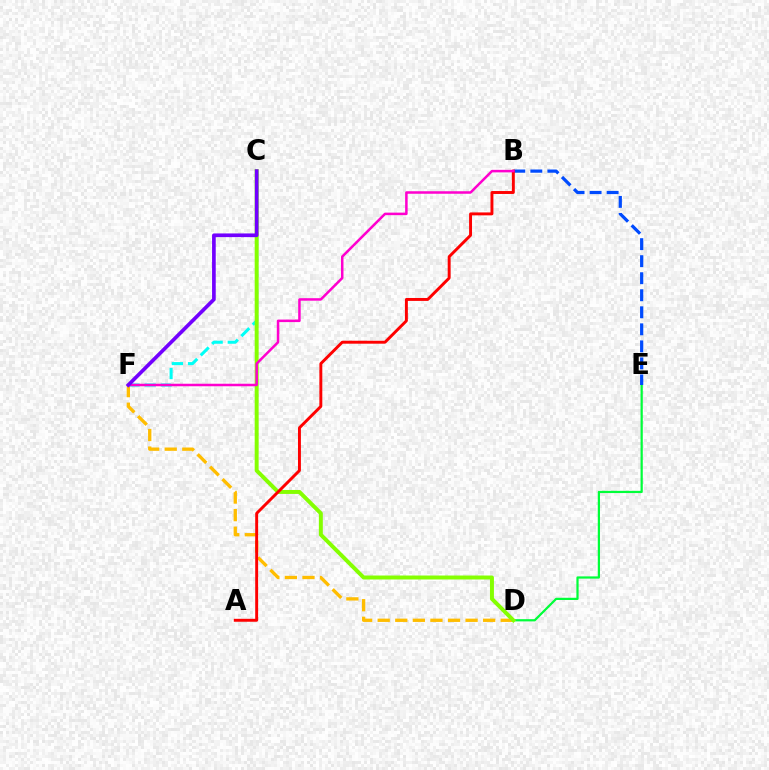{('D', 'E'): [{'color': '#00ff39', 'line_style': 'solid', 'thickness': 1.6}], ('B', 'E'): [{'color': '#004bff', 'line_style': 'dashed', 'thickness': 2.31}], ('C', 'F'): [{'color': '#00fff6', 'line_style': 'dashed', 'thickness': 2.2}, {'color': '#7200ff', 'line_style': 'solid', 'thickness': 2.64}], ('D', 'F'): [{'color': '#ffbd00', 'line_style': 'dashed', 'thickness': 2.39}], ('C', 'D'): [{'color': '#84ff00', 'line_style': 'solid', 'thickness': 2.85}], ('A', 'B'): [{'color': '#ff0000', 'line_style': 'solid', 'thickness': 2.11}], ('B', 'F'): [{'color': '#ff00cf', 'line_style': 'solid', 'thickness': 1.81}]}